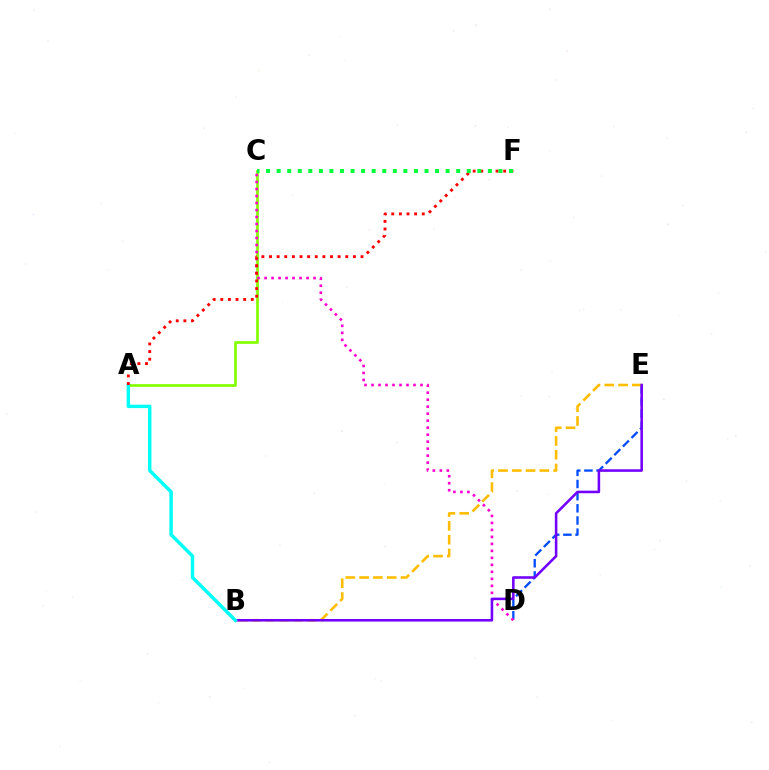{('A', 'C'): [{'color': '#84ff00', 'line_style': 'solid', 'thickness': 1.95}], ('D', 'E'): [{'color': '#004bff', 'line_style': 'dashed', 'thickness': 1.65}], ('C', 'D'): [{'color': '#ff00cf', 'line_style': 'dotted', 'thickness': 1.9}], ('B', 'E'): [{'color': '#ffbd00', 'line_style': 'dashed', 'thickness': 1.87}, {'color': '#7200ff', 'line_style': 'solid', 'thickness': 1.85}], ('A', 'B'): [{'color': '#00fff6', 'line_style': 'solid', 'thickness': 2.47}], ('A', 'F'): [{'color': '#ff0000', 'line_style': 'dotted', 'thickness': 2.07}], ('C', 'F'): [{'color': '#00ff39', 'line_style': 'dotted', 'thickness': 2.87}]}